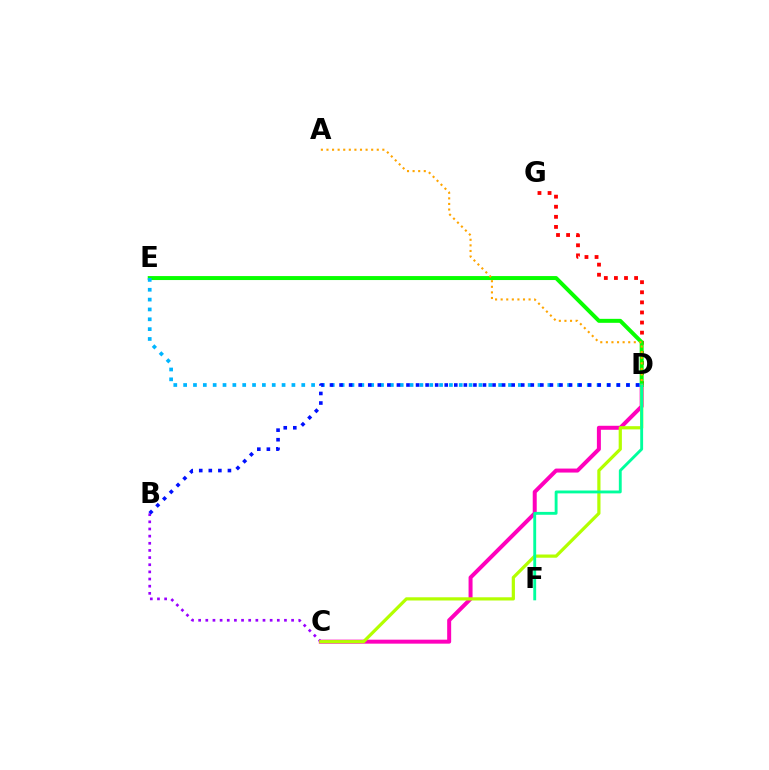{('D', 'G'): [{'color': '#ff0000', 'line_style': 'dotted', 'thickness': 2.74}], ('B', 'C'): [{'color': '#9b00ff', 'line_style': 'dotted', 'thickness': 1.94}], ('C', 'D'): [{'color': '#ff00bd', 'line_style': 'solid', 'thickness': 2.87}, {'color': '#b3ff00', 'line_style': 'solid', 'thickness': 2.31}], ('D', 'E'): [{'color': '#08ff00', 'line_style': 'solid', 'thickness': 2.86}, {'color': '#00b5ff', 'line_style': 'dotted', 'thickness': 2.67}], ('D', 'F'): [{'color': '#00ff9d', 'line_style': 'solid', 'thickness': 2.06}], ('A', 'D'): [{'color': '#ffa500', 'line_style': 'dotted', 'thickness': 1.52}], ('B', 'D'): [{'color': '#0010ff', 'line_style': 'dotted', 'thickness': 2.6}]}